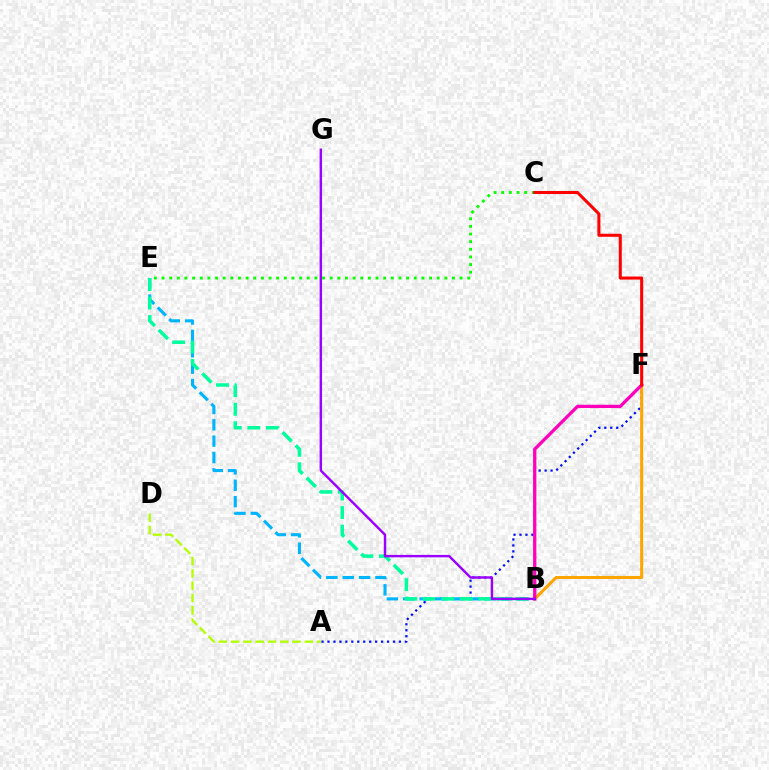{('A', 'D'): [{'color': '#b3ff00', 'line_style': 'dashed', 'thickness': 1.67}], ('C', 'E'): [{'color': '#08ff00', 'line_style': 'dotted', 'thickness': 2.08}], ('A', 'F'): [{'color': '#0010ff', 'line_style': 'dotted', 'thickness': 1.62}], ('B', 'F'): [{'color': '#ffa500', 'line_style': 'solid', 'thickness': 2.19}, {'color': '#ff00bd', 'line_style': 'solid', 'thickness': 2.36}], ('B', 'E'): [{'color': '#00b5ff', 'line_style': 'dashed', 'thickness': 2.22}, {'color': '#00ff9d', 'line_style': 'dashed', 'thickness': 2.52}], ('C', 'F'): [{'color': '#ff0000', 'line_style': 'solid', 'thickness': 2.19}], ('B', 'G'): [{'color': '#9b00ff', 'line_style': 'solid', 'thickness': 1.74}]}